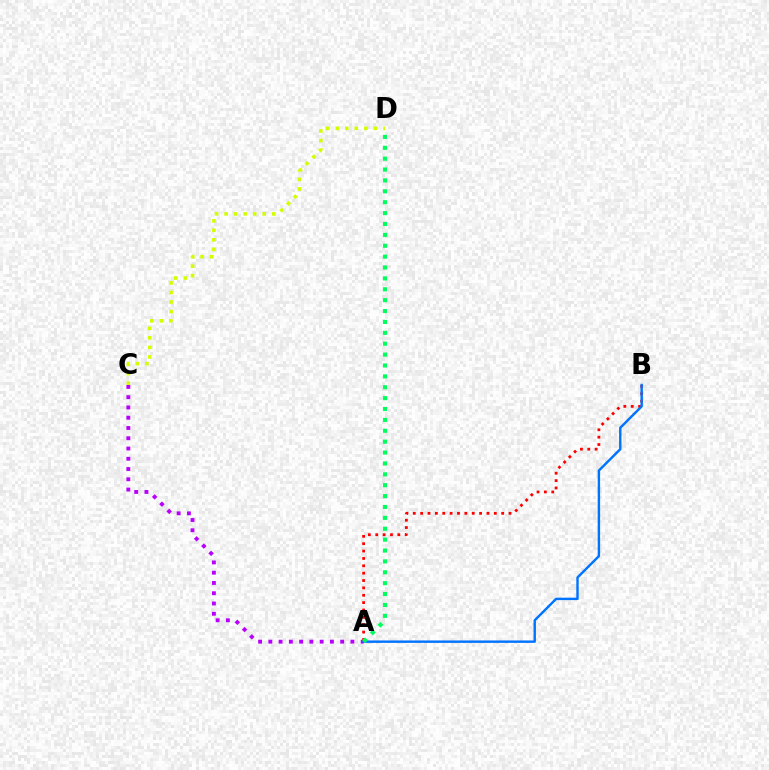{('A', 'C'): [{'color': '#b900ff', 'line_style': 'dotted', 'thickness': 2.79}], ('A', 'B'): [{'color': '#ff0000', 'line_style': 'dotted', 'thickness': 2.0}, {'color': '#0074ff', 'line_style': 'solid', 'thickness': 1.74}], ('C', 'D'): [{'color': '#d1ff00', 'line_style': 'dotted', 'thickness': 2.59}], ('A', 'D'): [{'color': '#00ff5c', 'line_style': 'dotted', 'thickness': 2.96}]}